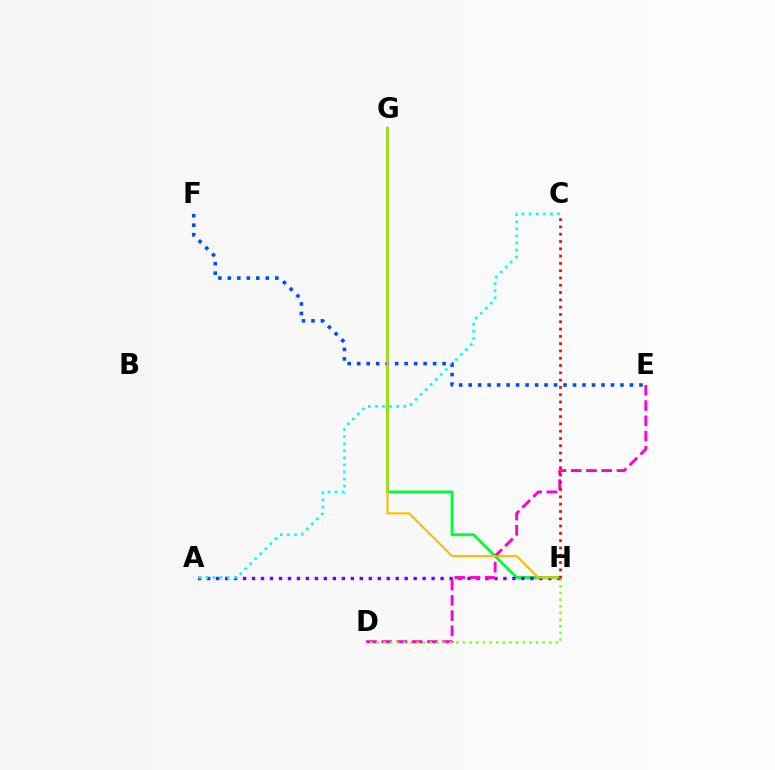{('G', 'H'): [{'color': '#00ff39', 'line_style': 'solid', 'thickness': 2.09}, {'color': '#ffbd00', 'line_style': 'solid', 'thickness': 1.55}], ('A', 'H'): [{'color': '#7200ff', 'line_style': 'dotted', 'thickness': 2.44}], ('D', 'E'): [{'color': '#ff00cf', 'line_style': 'dashed', 'thickness': 2.07}], ('D', 'H'): [{'color': '#84ff00', 'line_style': 'dotted', 'thickness': 1.8}], ('A', 'C'): [{'color': '#00fff6', 'line_style': 'dotted', 'thickness': 1.92}], ('E', 'F'): [{'color': '#004bff', 'line_style': 'dotted', 'thickness': 2.58}], ('C', 'H'): [{'color': '#ff0000', 'line_style': 'dotted', 'thickness': 1.98}]}